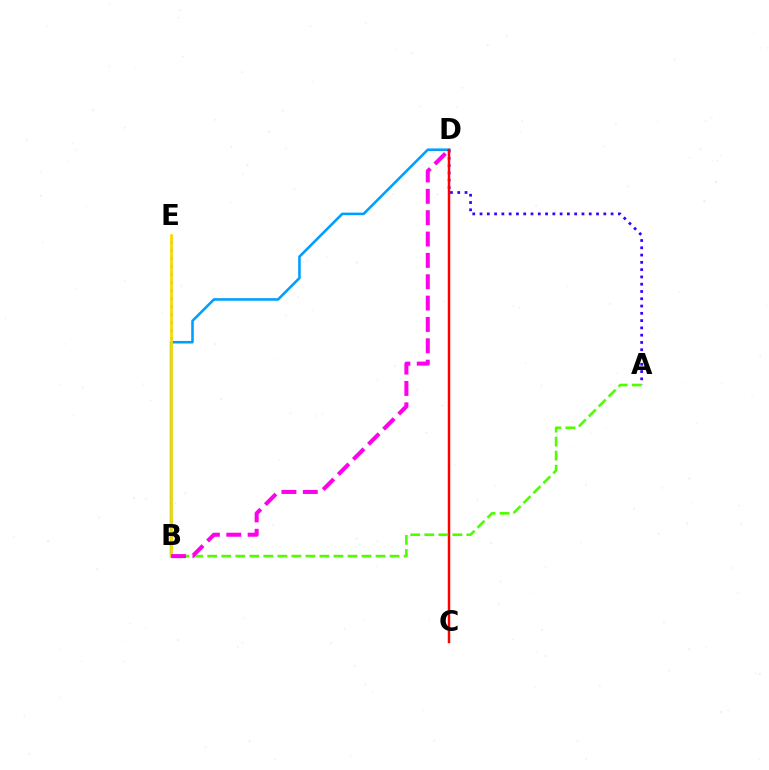{('B', 'D'): [{'color': '#009eff', 'line_style': 'solid', 'thickness': 1.85}, {'color': '#ff00ed', 'line_style': 'dashed', 'thickness': 2.9}], ('A', 'D'): [{'color': '#3700ff', 'line_style': 'dotted', 'thickness': 1.98}], ('C', 'D'): [{'color': '#ff0000', 'line_style': 'solid', 'thickness': 1.78}], ('A', 'B'): [{'color': '#4fff00', 'line_style': 'dashed', 'thickness': 1.91}], ('B', 'E'): [{'color': '#00ff86', 'line_style': 'dotted', 'thickness': 2.18}, {'color': '#ffd500', 'line_style': 'solid', 'thickness': 1.95}]}